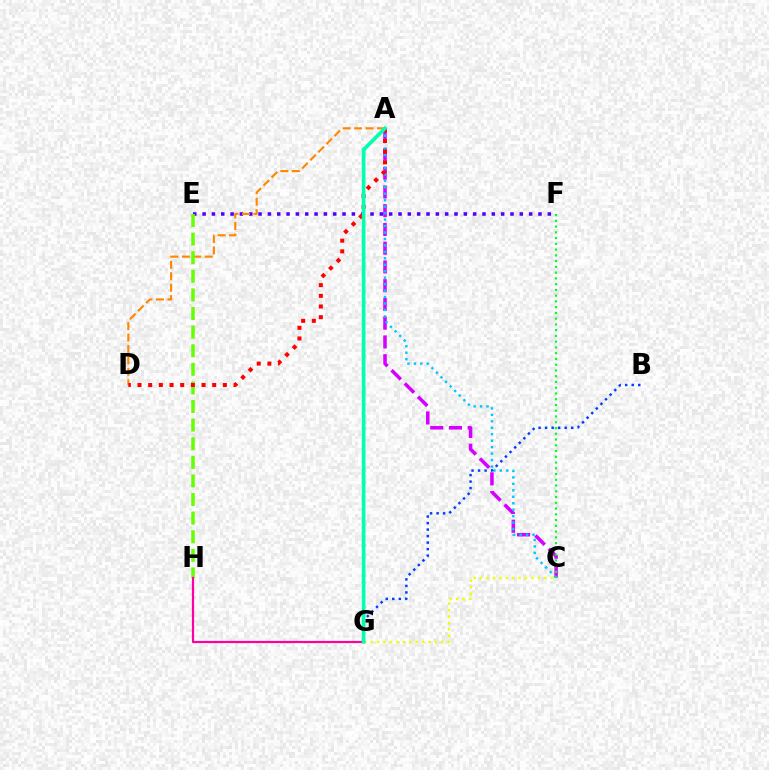{('A', 'C'): [{'color': '#d600ff', 'line_style': 'dashed', 'thickness': 2.55}, {'color': '#00c7ff', 'line_style': 'dotted', 'thickness': 1.75}], ('E', 'F'): [{'color': '#4f00ff', 'line_style': 'dotted', 'thickness': 2.53}], ('C', 'F'): [{'color': '#00ff27', 'line_style': 'dotted', 'thickness': 1.56}], ('B', 'G'): [{'color': '#003fff', 'line_style': 'dotted', 'thickness': 1.77}], ('A', 'D'): [{'color': '#ff8800', 'line_style': 'dashed', 'thickness': 1.55}, {'color': '#ff0000', 'line_style': 'dotted', 'thickness': 2.9}], ('E', 'H'): [{'color': '#66ff00', 'line_style': 'dashed', 'thickness': 2.53}], ('C', 'G'): [{'color': '#eeff00', 'line_style': 'dotted', 'thickness': 1.75}], ('G', 'H'): [{'color': '#ff00a0', 'line_style': 'solid', 'thickness': 1.58}], ('A', 'G'): [{'color': '#00ffaf', 'line_style': 'solid', 'thickness': 2.65}]}